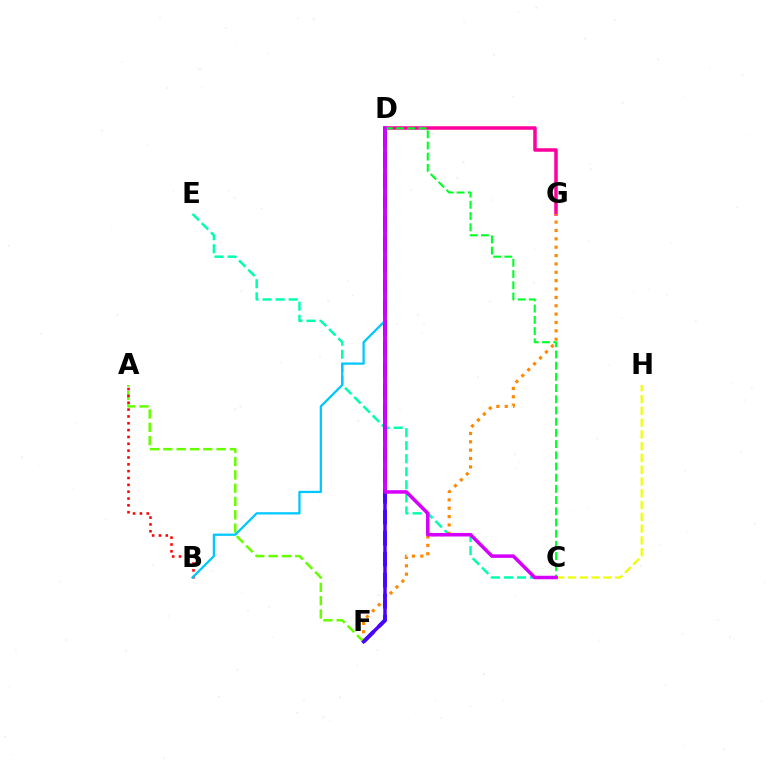{('D', 'F'): [{'color': '#003fff', 'line_style': 'dashed', 'thickness': 2.85}, {'color': '#4f00ff', 'line_style': 'solid', 'thickness': 2.51}], ('C', 'H'): [{'color': '#eeff00', 'line_style': 'dashed', 'thickness': 1.6}], ('C', 'E'): [{'color': '#00ffaf', 'line_style': 'dashed', 'thickness': 1.77}], ('D', 'G'): [{'color': '#ff00a0', 'line_style': 'solid', 'thickness': 2.53}], ('F', 'G'): [{'color': '#ff8800', 'line_style': 'dotted', 'thickness': 2.27}], ('A', 'F'): [{'color': '#66ff00', 'line_style': 'dashed', 'thickness': 1.81}], ('A', 'B'): [{'color': '#ff0000', 'line_style': 'dotted', 'thickness': 1.86}], ('C', 'D'): [{'color': '#00ff27', 'line_style': 'dashed', 'thickness': 1.52}, {'color': '#d600ff', 'line_style': 'solid', 'thickness': 2.54}], ('B', 'D'): [{'color': '#00c7ff', 'line_style': 'solid', 'thickness': 1.63}]}